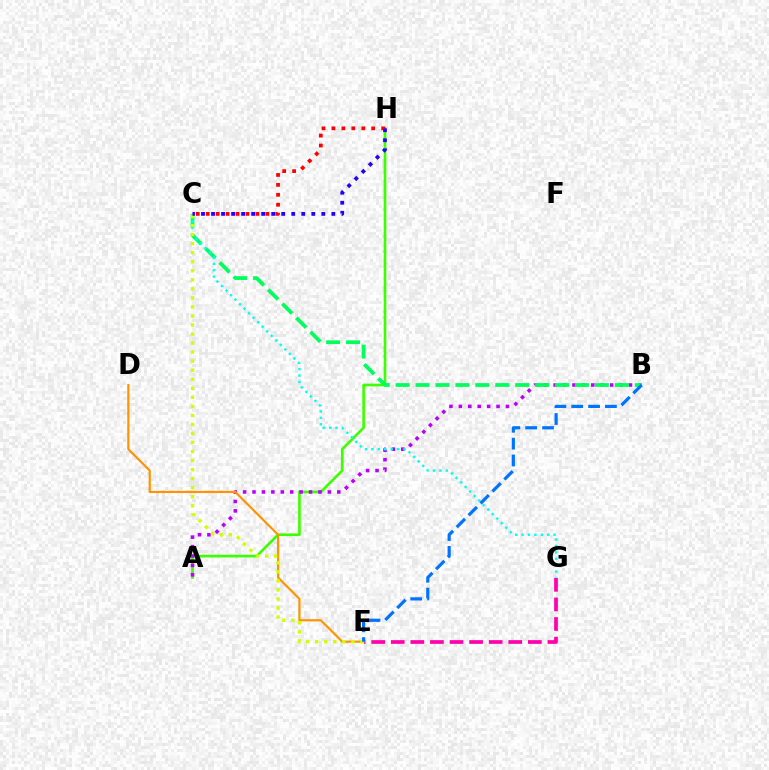{('A', 'H'): [{'color': '#3dff00', 'line_style': 'solid', 'thickness': 1.91}], ('A', 'B'): [{'color': '#b900ff', 'line_style': 'dotted', 'thickness': 2.56}], ('B', 'C'): [{'color': '#00ff5c', 'line_style': 'dashed', 'thickness': 2.71}], ('C', 'G'): [{'color': '#00fff6', 'line_style': 'dotted', 'thickness': 1.74}], ('C', 'H'): [{'color': '#ff0000', 'line_style': 'dotted', 'thickness': 2.7}, {'color': '#2500ff', 'line_style': 'dotted', 'thickness': 2.72}], ('E', 'G'): [{'color': '#ff00ac', 'line_style': 'dashed', 'thickness': 2.66}], ('D', 'E'): [{'color': '#ff9400', 'line_style': 'solid', 'thickness': 1.57}], ('C', 'E'): [{'color': '#d1ff00', 'line_style': 'dotted', 'thickness': 2.46}], ('B', 'E'): [{'color': '#0074ff', 'line_style': 'dashed', 'thickness': 2.29}]}